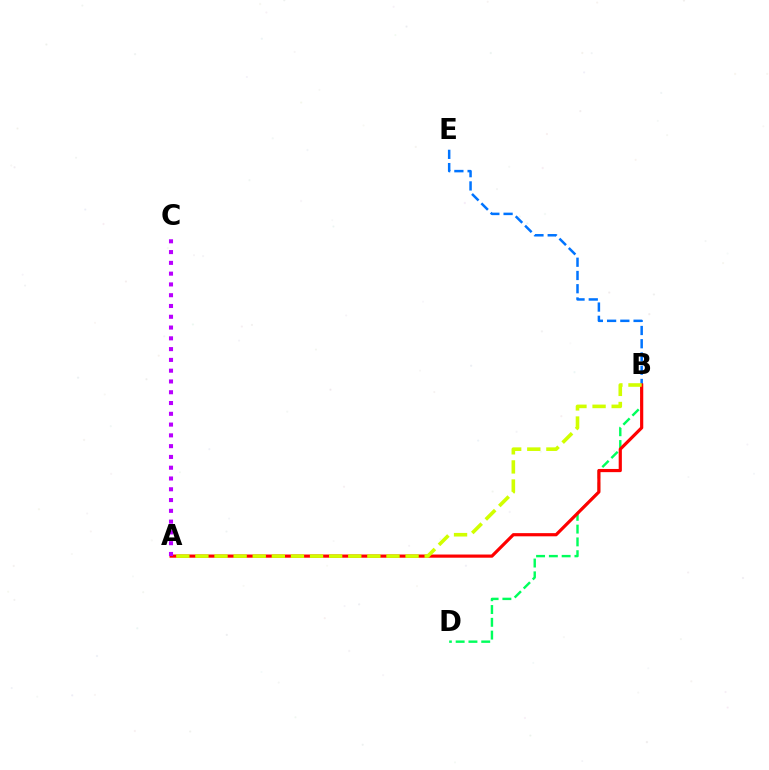{('B', 'E'): [{'color': '#0074ff', 'line_style': 'dashed', 'thickness': 1.8}], ('B', 'D'): [{'color': '#00ff5c', 'line_style': 'dashed', 'thickness': 1.74}], ('A', 'B'): [{'color': '#ff0000', 'line_style': 'solid', 'thickness': 2.29}, {'color': '#d1ff00', 'line_style': 'dashed', 'thickness': 2.6}], ('A', 'C'): [{'color': '#b900ff', 'line_style': 'dotted', 'thickness': 2.93}]}